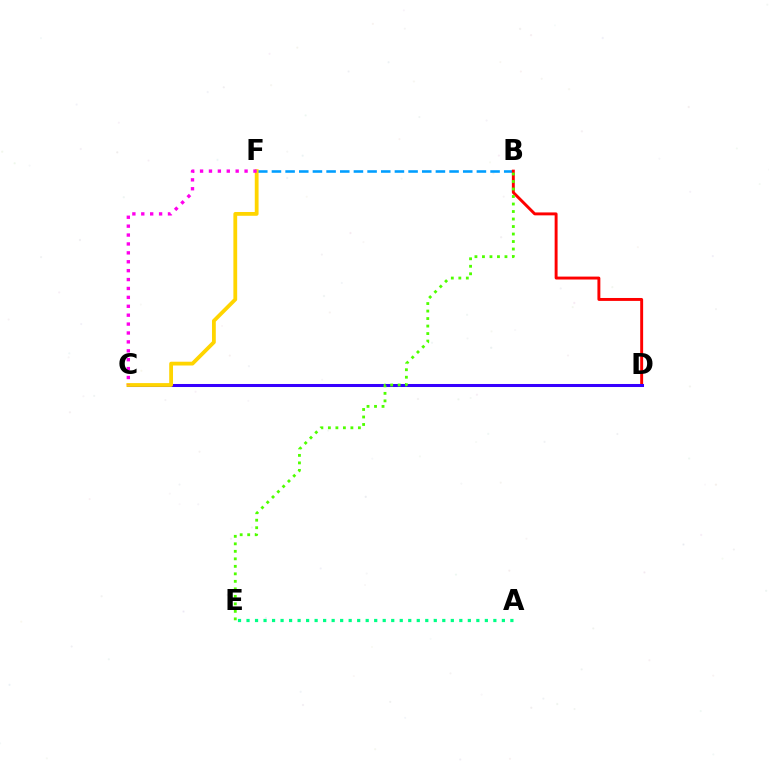{('B', 'F'): [{'color': '#009eff', 'line_style': 'dashed', 'thickness': 1.86}], ('B', 'D'): [{'color': '#ff0000', 'line_style': 'solid', 'thickness': 2.11}], ('C', 'D'): [{'color': '#3700ff', 'line_style': 'solid', 'thickness': 2.18}], ('C', 'F'): [{'color': '#ffd500', 'line_style': 'solid', 'thickness': 2.73}, {'color': '#ff00ed', 'line_style': 'dotted', 'thickness': 2.42}], ('A', 'E'): [{'color': '#00ff86', 'line_style': 'dotted', 'thickness': 2.31}], ('B', 'E'): [{'color': '#4fff00', 'line_style': 'dotted', 'thickness': 2.04}]}